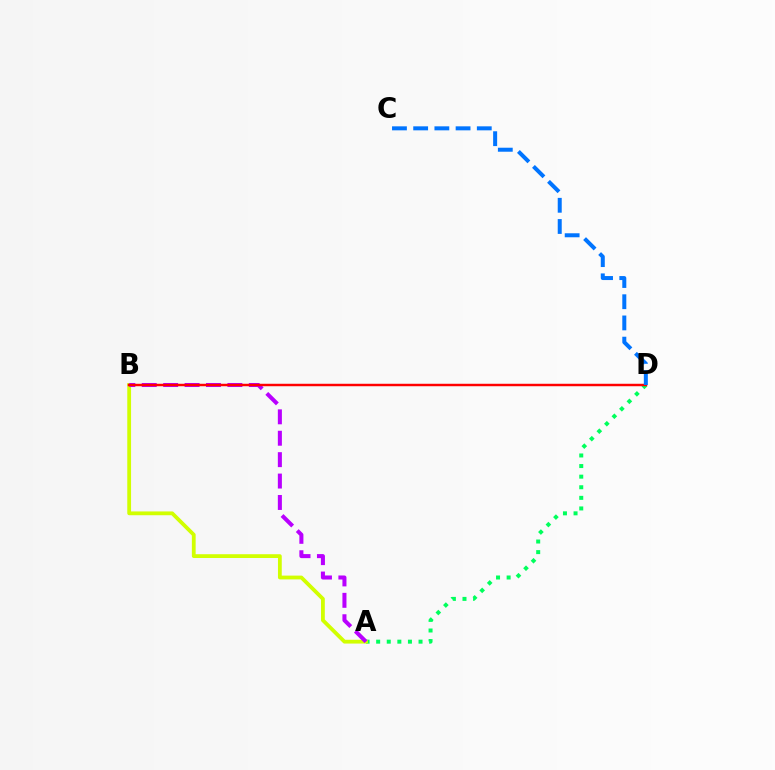{('A', 'D'): [{'color': '#00ff5c', 'line_style': 'dotted', 'thickness': 2.88}], ('A', 'B'): [{'color': '#d1ff00', 'line_style': 'solid', 'thickness': 2.73}, {'color': '#b900ff', 'line_style': 'dashed', 'thickness': 2.91}], ('B', 'D'): [{'color': '#ff0000', 'line_style': 'solid', 'thickness': 1.76}], ('C', 'D'): [{'color': '#0074ff', 'line_style': 'dashed', 'thickness': 2.88}]}